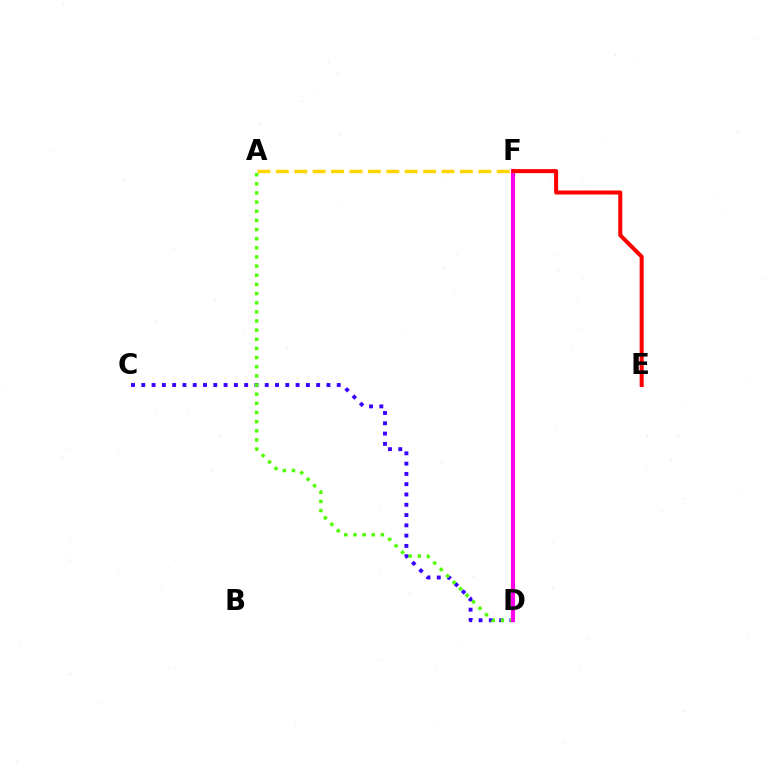{('A', 'F'): [{'color': '#ffd500', 'line_style': 'dashed', 'thickness': 2.5}], ('C', 'D'): [{'color': '#3700ff', 'line_style': 'dotted', 'thickness': 2.8}], ('D', 'F'): [{'color': '#00ff86', 'line_style': 'dashed', 'thickness': 2.7}, {'color': '#009eff', 'line_style': 'solid', 'thickness': 1.54}, {'color': '#ff00ed', 'line_style': 'solid', 'thickness': 2.97}], ('A', 'D'): [{'color': '#4fff00', 'line_style': 'dotted', 'thickness': 2.49}], ('E', 'F'): [{'color': '#ff0000', 'line_style': 'solid', 'thickness': 2.9}]}